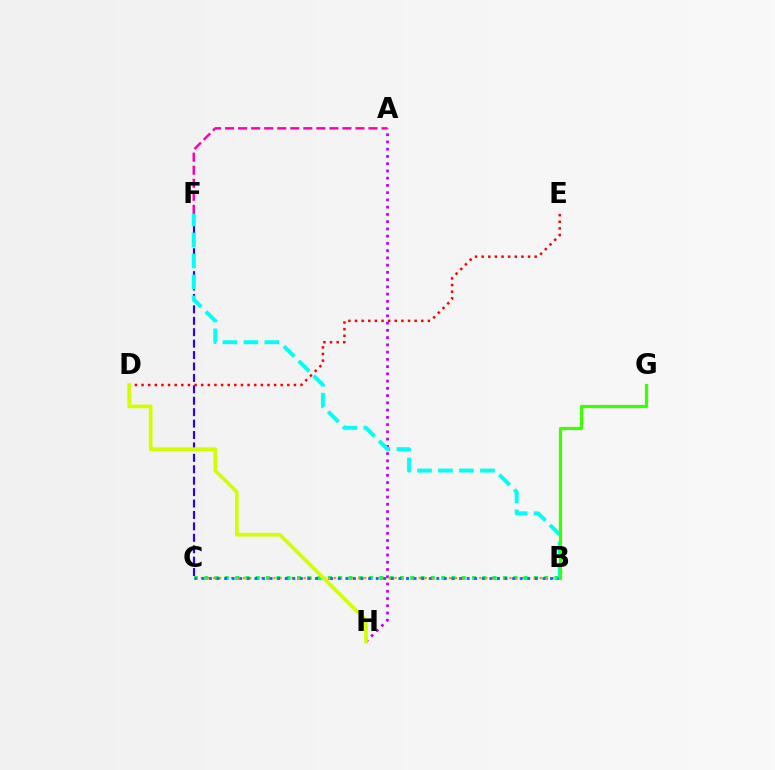{('C', 'F'): [{'color': '#2500ff', 'line_style': 'dashed', 'thickness': 1.55}], ('D', 'E'): [{'color': '#ff0000', 'line_style': 'dotted', 'thickness': 1.8}], ('A', 'H'): [{'color': '#b900ff', 'line_style': 'dotted', 'thickness': 1.97}], ('B', 'C'): [{'color': '#00ff5c', 'line_style': 'dotted', 'thickness': 2.8}, {'color': '#ff9400', 'line_style': 'dotted', 'thickness': 1.64}, {'color': '#0074ff', 'line_style': 'dotted', 'thickness': 2.06}], ('D', 'H'): [{'color': '#d1ff00', 'line_style': 'solid', 'thickness': 2.66}], ('B', 'F'): [{'color': '#00fff6', 'line_style': 'dashed', 'thickness': 2.85}], ('B', 'G'): [{'color': '#3dff00', 'line_style': 'solid', 'thickness': 2.32}], ('A', 'F'): [{'color': '#ff00ac', 'line_style': 'dashed', 'thickness': 1.77}]}